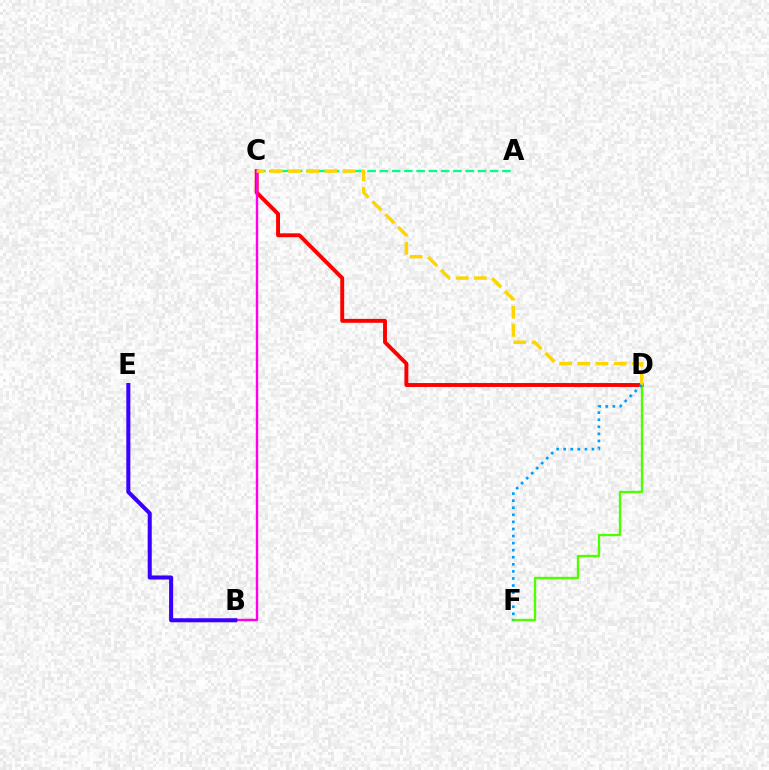{('C', 'D'): [{'color': '#ff0000', 'line_style': 'solid', 'thickness': 2.82}, {'color': '#ffd500', 'line_style': 'dashed', 'thickness': 2.48}], ('B', 'C'): [{'color': '#ff00ed', 'line_style': 'solid', 'thickness': 1.73}], ('D', 'F'): [{'color': '#4fff00', 'line_style': 'solid', 'thickness': 1.7}, {'color': '#009eff', 'line_style': 'dotted', 'thickness': 1.92}], ('B', 'E'): [{'color': '#3700ff', 'line_style': 'solid', 'thickness': 2.91}], ('A', 'C'): [{'color': '#00ff86', 'line_style': 'dashed', 'thickness': 1.67}]}